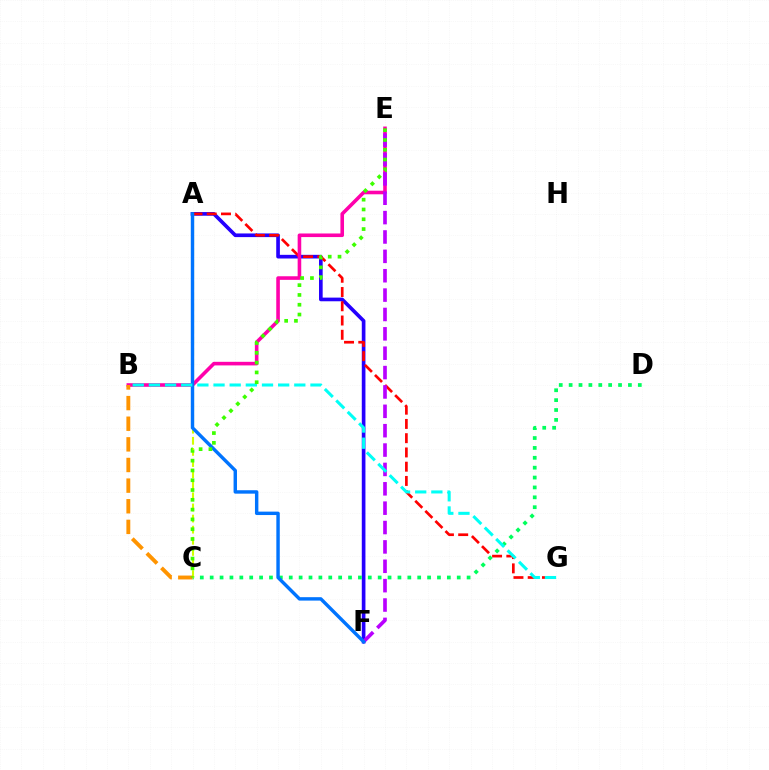{('A', 'F'): [{'color': '#2500ff', 'line_style': 'solid', 'thickness': 2.64}, {'color': '#0074ff', 'line_style': 'solid', 'thickness': 2.46}], ('A', 'G'): [{'color': '#ff0000', 'line_style': 'dashed', 'thickness': 1.94}], ('B', 'E'): [{'color': '#ff00ac', 'line_style': 'solid', 'thickness': 2.59}], ('C', 'D'): [{'color': '#00ff5c', 'line_style': 'dotted', 'thickness': 2.68}], ('A', 'C'): [{'color': '#d1ff00', 'line_style': 'dashed', 'thickness': 1.51}], ('E', 'F'): [{'color': '#b900ff', 'line_style': 'dashed', 'thickness': 2.63}], ('B', 'G'): [{'color': '#00fff6', 'line_style': 'dashed', 'thickness': 2.19}], ('B', 'C'): [{'color': '#ff9400', 'line_style': 'dashed', 'thickness': 2.8}], ('C', 'E'): [{'color': '#3dff00', 'line_style': 'dotted', 'thickness': 2.66}]}